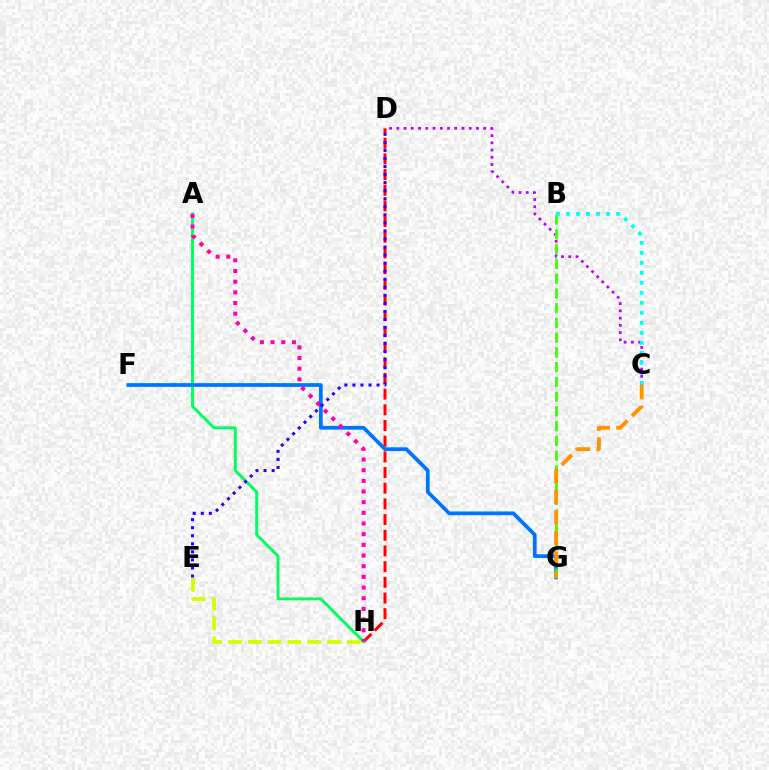{('D', 'H'): [{'color': '#ff0000', 'line_style': 'dashed', 'thickness': 2.13}], ('A', 'H'): [{'color': '#00ff5c', 'line_style': 'solid', 'thickness': 2.08}, {'color': '#ff00ac', 'line_style': 'dotted', 'thickness': 2.9}], ('E', 'H'): [{'color': '#d1ff00', 'line_style': 'dashed', 'thickness': 2.69}], ('F', 'G'): [{'color': '#0074ff', 'line_style': 'solid', 'thickness': 2.69}], ('C', 'D'): [{'color': '#b900ff', 'line_style': 'dotted', 'thickness': 1.97}], ('B', 'G'): [{'color': '#3dff00', 'line_style': 'dashed', 'thickness': 2.0}], ('B', 'C'): [{'color': '#00fff6', 'line_style': 'dotted', 'thickness': 2.72}], ('C', 'G'): [{'color': '#ff9400', 'line_style': 'dashed', 'thickness': 2.8}], ('D', 'E'): [{'color': '#2500ff', 'line_style': 'dotted', 'thickness': 2.19}]}